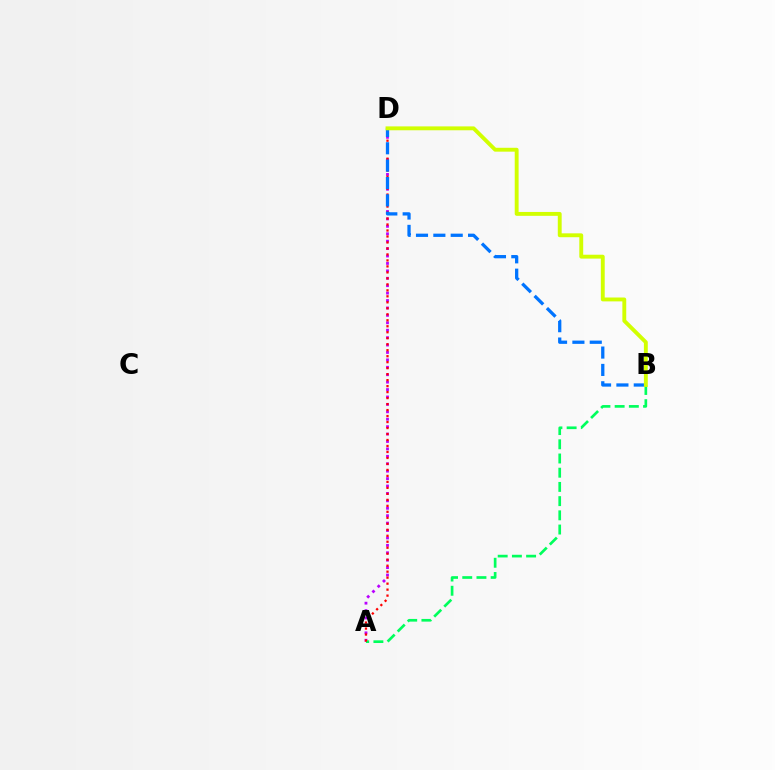{('A', 'D'): [{'color': '#b900ff', 'line_style': 'dotted', 'thickness': 2.02}, {'color': '#ff0000', 'line_style': 'dotted', 'thickness': 1.63}], ('A', 'B'): [{'color': '#00ff5c', 'line_style': 'dashed', 'thickness': 1.93}], ('B', 'D'): [{'color': '#0074ff', 'line_style': 'dashed', 'thickness': 2.36}, {'color': '#d1ff00', 'line_style': 'solid', 'thickness': 2.79}]}